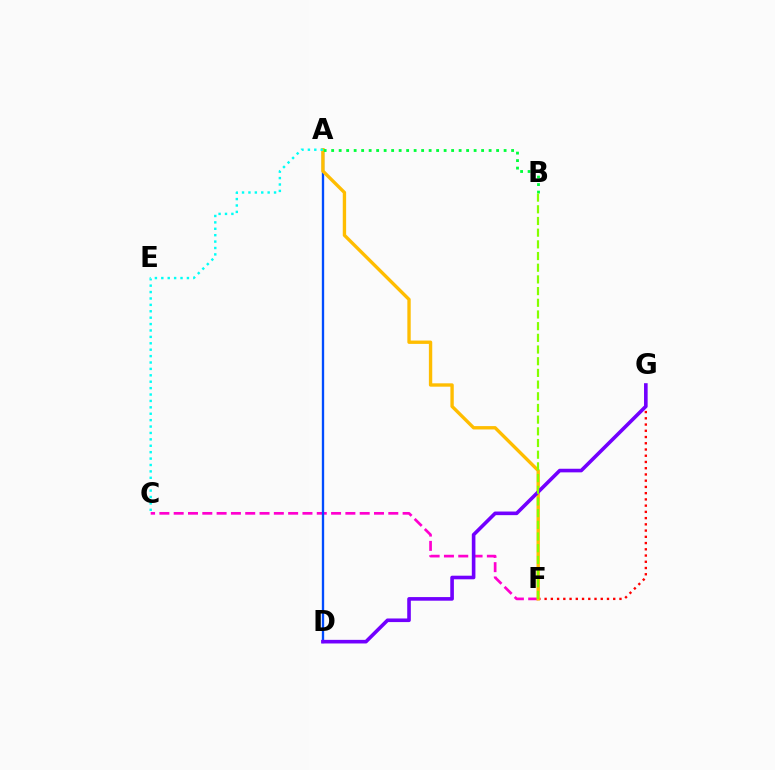{('F', 'G'): [{'color': '#ff0000', 'line_style': 'dotted', 'thickness': 1.69}], ('C', 'F'): [{'color': '#ff00cf', 'line_style': 'dashed', 'thickness': 1.94}], ('A', 'D'): [{'color': '#004bff', 'line_style': 'solid', 'thickness': 1.68}], ('A', 'F'): [{'color': '#ffbd00', 'line_style': 'solid', 'thickness': 2.42}], ('A', 'B'): [{'color': '#00ff39', 'line_style': 'dotted', 'thickness': 2.04}], ('D', 'G'): [{'color': '#7200ff', 'line_style': 'solid', 'thickness': 2.6}], ('A', 'C'): [{'color': '#00fff6', 'line_style': 'dotted', 'thickness': 1.74}], ('B', 'F'): [{'color': '#84ff00', 'line_style': 'dashed', 'thickness': 1.59}]}